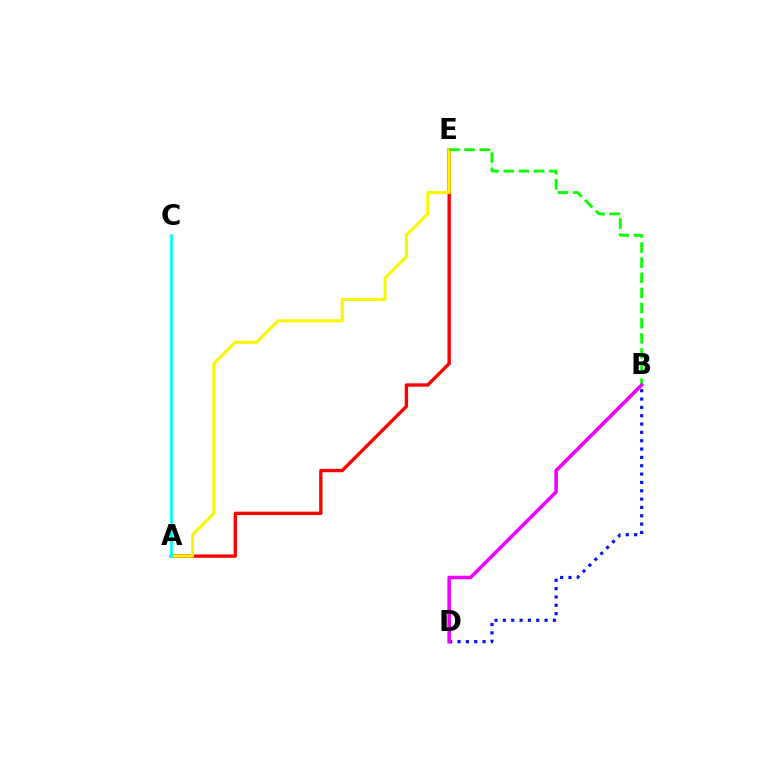{('A', 'E'): [{'color': '#ff0000', 'line_style': 'solid', 'thickness': 2.42}, {'color': '#fcf500', 'line_style': 'solid', 'thickness': 2.19}], ('B', 'E'): [{'color': '#08ff00', 'line_style': 'dashed', 'thickness': 2.06}], ('B', 'D'): [{'color': '#0010ff', 'line_style': 'dotted', 'thickness': 2.26}, {'color': '#ee00ff', 'line_style': 'solid', 'thickness': 2.57}], ('A', 'C'): [{'color': '#00fff6', 'line_style': 'solid', 'thickness': 1.97}]}